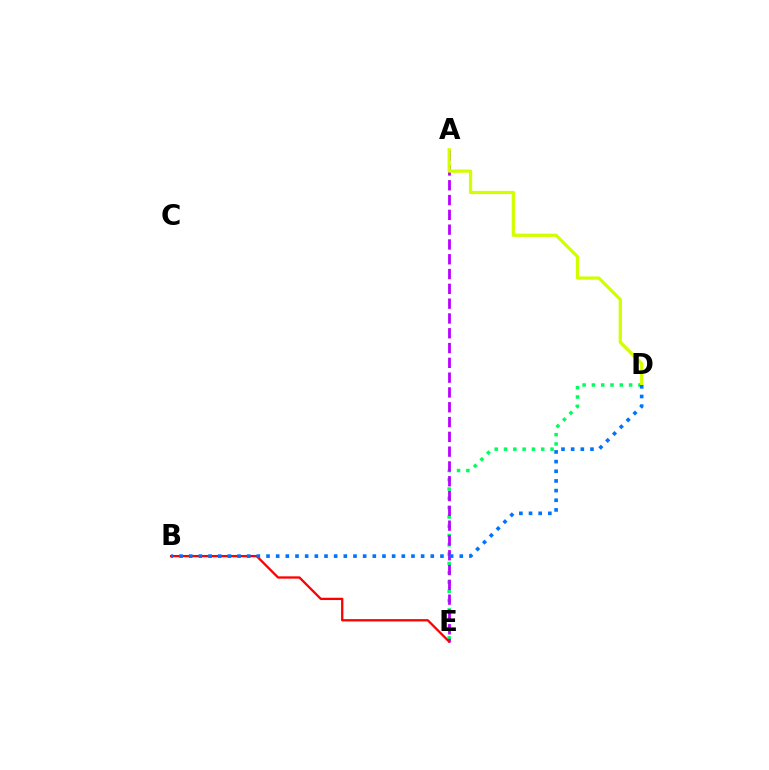{('D', 'E'): [{'color': '#00ff5c', 'line_style': 'dotted', 'thickness': 2.53}], ('A', 'E'): [{'color': '#b900ff', 'line_style': 'dashed', 'thickness': 2.01}], ('B', 'E'): [{'color': '#ff0000', 'line_style': 'solid', 'thickness': 1.66}], ('A', 'D'): [{'color': '#d1ff00', 'line_style': 'solid', 'thickness': 2.33}], ('B', 'D'): [{'color': '#0074ff', 'line_style': 'dotted', 'thickness': 2.63}]}